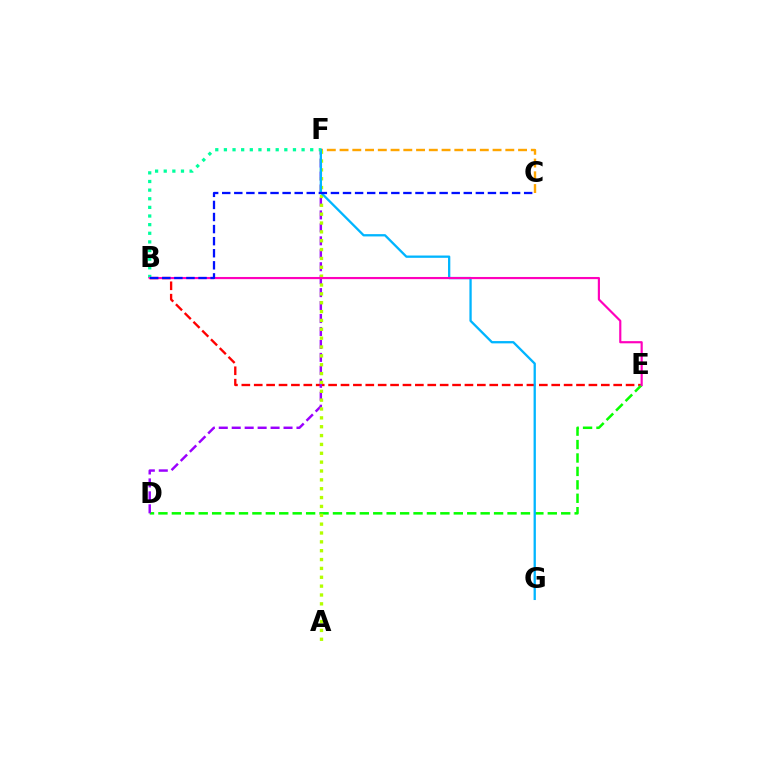{('B', 'E'): [{'color': '#ff0000', 'line_style': 'dashed', 'thickness': 1.68}, {'color': '#ff00bd', 'line_style': 'solid', 'thickness': 1.56}], ('D', 'E'): [{'color': '#08ff00', 'line_style': 'dashed', 'thickness': 1.82}], ('D', 'F'): [{'color': '#9b00ff', 'line_style': 'dashed', 'thickness': 1.76}], ('C', 'F'): [{'color': '#ffa500', 'line_style': 'dashed', 'thickness': 1.73}], ('A', 'F'): [{'color': '#b3ff00', 'line_style': 'dotted', 'thickness': 2.41}], ('F', 'G'): [{'color': '#00b5ff', 'line_style': 'solid', 'thickness': 1.66}], ('B', 'F'): [{'color': '#00ff9d', 'line_style': 'dotted', 'thickness': 2.34}], ('B', 'C'): [{'color': '#0010ff', 'line_style': 'dashed', 'thickness': 1.64}]}